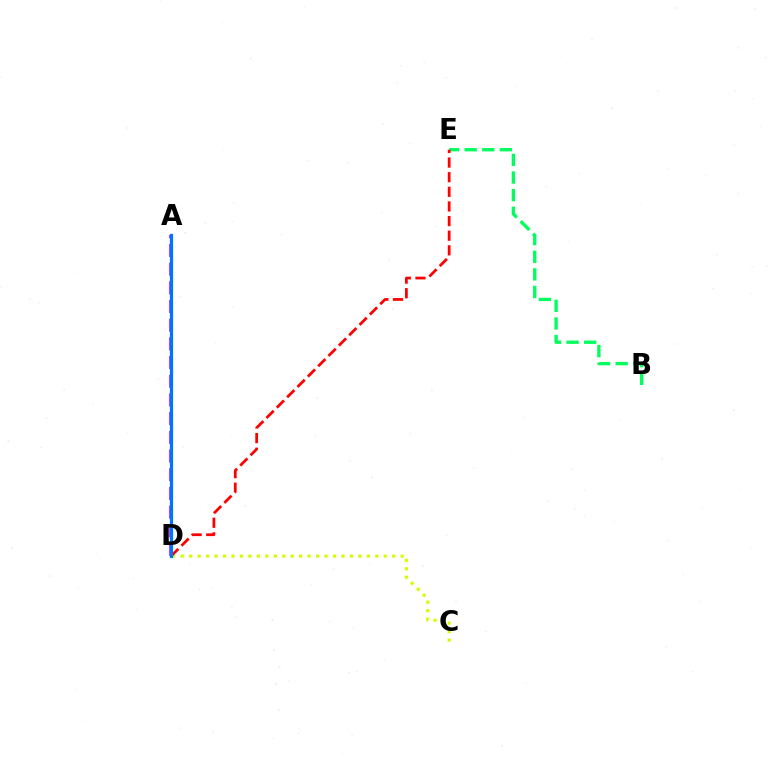{('B', 'E'): [{'color': '#00ff5c', 'line_style': 'dashed', 'thickness': 2.39}], ('A', 'D'): [{'color': '#b900ff', 'line_style': 'dashed', 'thickness': 2.54}, {'color': '#0074ff', 'line_style': 'solid', 'thickness': 2.31}], ('C', 'D'): [{'color': '#d1ff00', 'line_style': 'dotted', 'thickness': 2.3}], ('D', 'E'): [{'color': '#ff0000', 'line_style': 'dashed', 'thickness': 1.99}]}